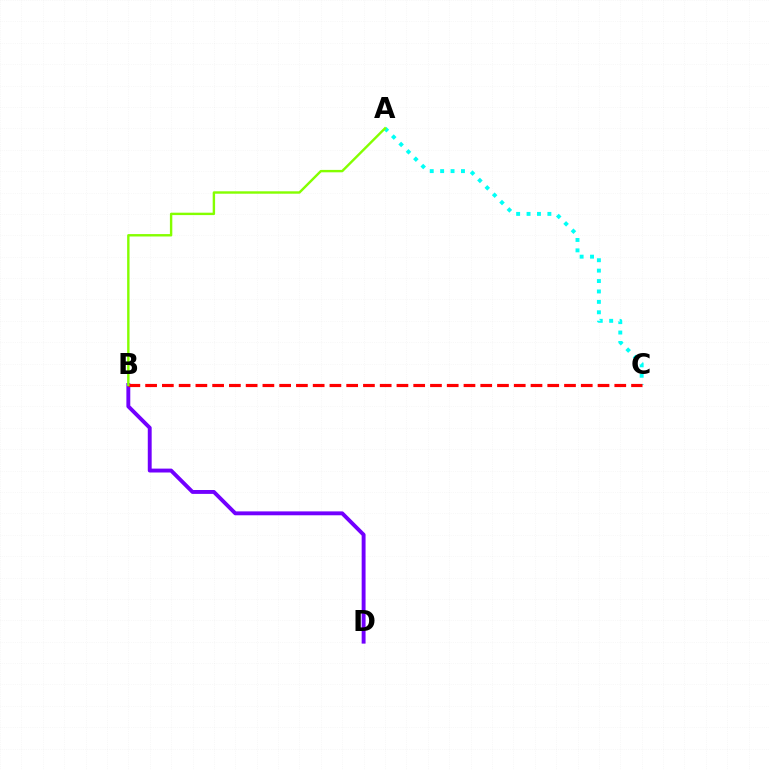{('A', 'C'): [{'color': '#00fff6', 'line_style': 'dotted', 'thickness': 2.83}], ('B', 'D'): [{'color': '#7200ff', 'line_style': 'solid', 'thickness': 2.8}], ('B', 'C'): [{'color': '#ff0000', 'line_style': 'dashed', 'thickness': 2.28}], ('A', 'B'): [{'color': '#84ff00', 'line_style': 'solid', 'thickness': 1.73}]}